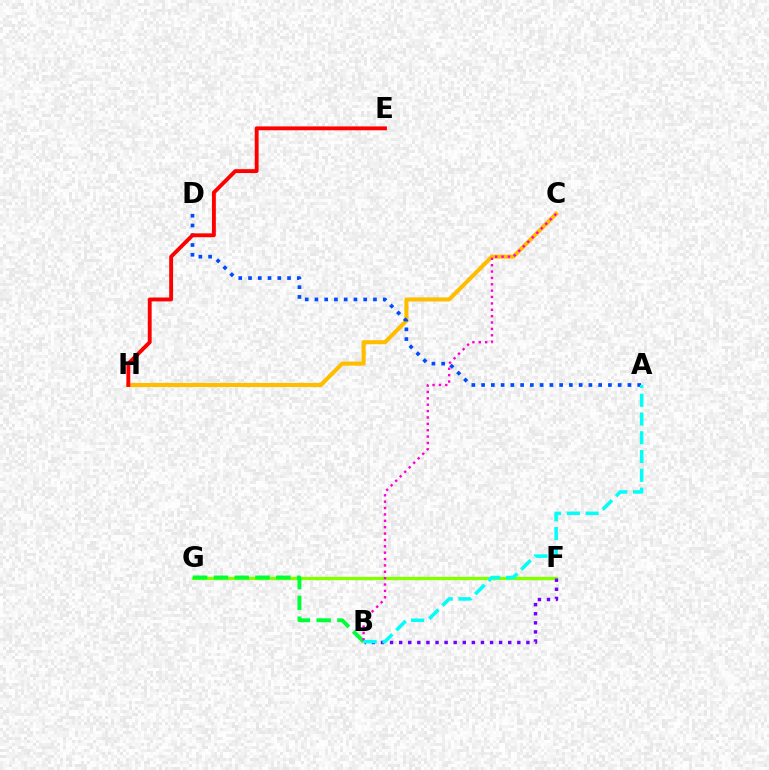{('C', 'H'): [{'color': '#ffbd00', 'line_style': 'solid', 'thickness': 2.93}], ('F', 'G'): [{'color': '#84ff00', 'line_style': 'solid', 'thickness': 2.4}], ('B', 'G'): [{'color': '#00ff39', 'line_style': 'dashed', 'thickness': 2.82}], ('B', 'F'): [{'color': '#7200ff', 'line_style': 'dotted', 'thickness': 2.47}], ('A', 'D'): [{'color': '#004bff', 'line_style': 'dotted', 'thickness': 2.65}], ('E', 'H'): [{'color': '#ff0000', 'line_style': 'solid', 'thickness': 2.78}], ('B', 'C'): [{'color': '#ff00cf', 'line_style': 'dotted', 'thickness': 1.73}], ('A', 'B'): [{'color': '#00fff6', 'line_style': 'dashed', 'thickness': 2.55}]}